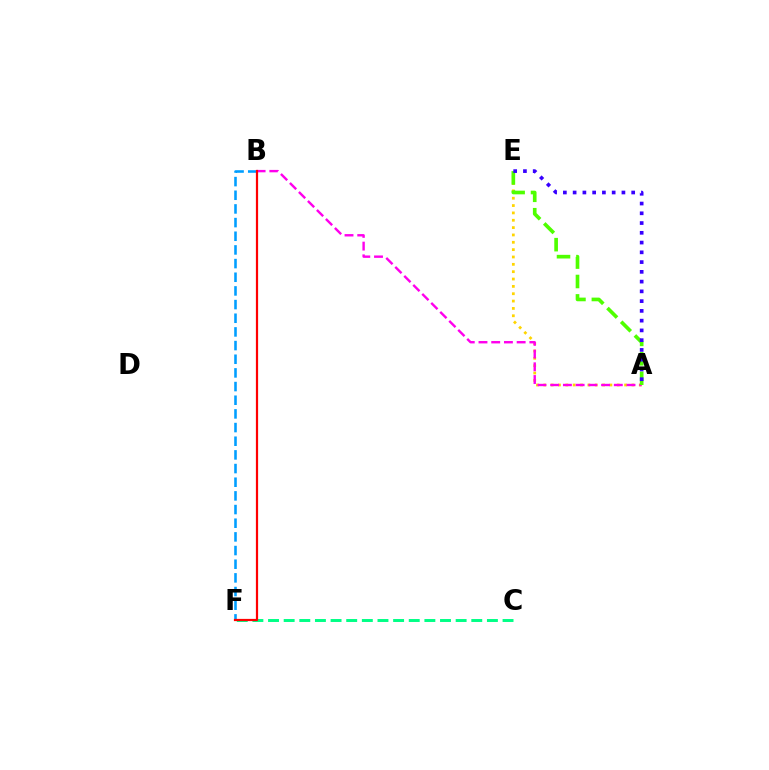{('C', 'F'): [{'color': '#00ff86', 'line_style': 'dashed', 'thickness': 2.12}], ('A', 'E'): [{'color': '#ffd500', 'line_style': 'dotted', 'thickness': 2.0}, {'color': '#4fff00', 'line_style': 'dashed', 'thickness': 2.64}, {'color': '#3700ff', 'line_style': 'dotted', 'thickness': 2.65}], ('A', 'B'): [{'color': '#ff00ed', 'line_style': 'dashed', 'thickness': 1.73}], ('B', 'F'): [{'color': '#009eff', 'line_style': 'dashed', 'thickness': 1.86}, {'color': '#ff0000', 'line_style': 'solid', 'thickness': 1.6}]}